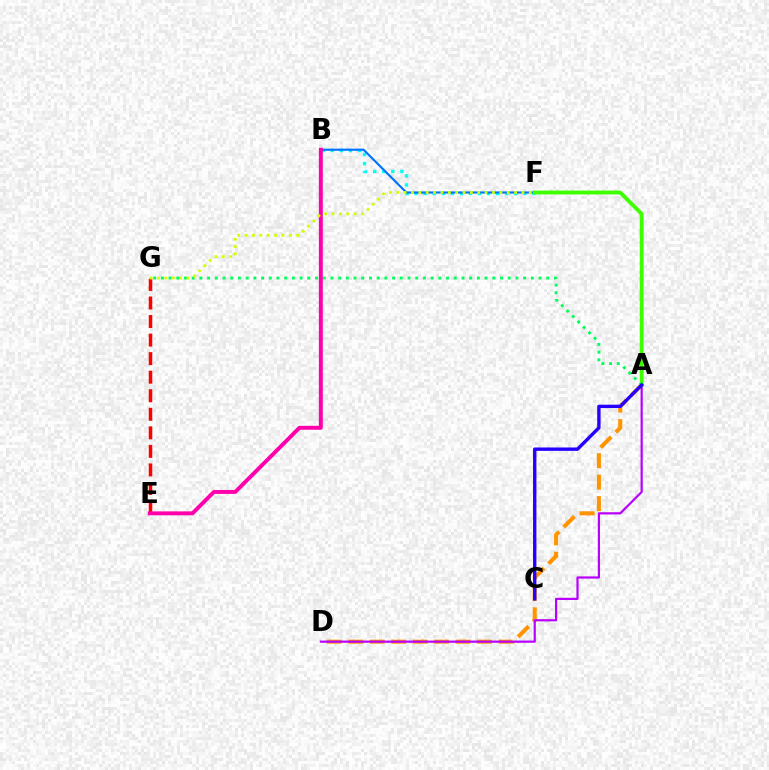{('B', 'F'): [{'color': '#00fff6', 'line_style': 'dotted', 'thickness': 2.46}, {'color': '#0074ff', 'line_style': 'solid', 'thickness': 1.54}], ('A', 'D'): [{'color': '#ff9400', 'line_style': 'dashed', 'thickness': 2.92}, {'color': '#b900ff', 'line_style': 'solid', 'thickness': 1.58}], ('A', 'F'): [{'color': '#3dff00', 'line_style': 'solid', 'thickness': 2.77}], ('A', 'G'): [{'color': '#00ff5c', 'line_style': 'dotted', 'thickness': 2.09}], ('E', 'G'): [{'color': '#ff0000', 'line_style': 'dashed', 'thickness': 2.52}], ('A', 'C'): [{'color': '#2500ff', 'line_style': 'solid', 'thickness': 2.43}], ('B', 'E'): [{'color': '#ff00ac', 'line_style': 'solid', 'thickness': 2.83}], ('F', 'G'): [{'color': '#d1ff00', 'line_style': 'dotted', 'thickness': 2.0}]}